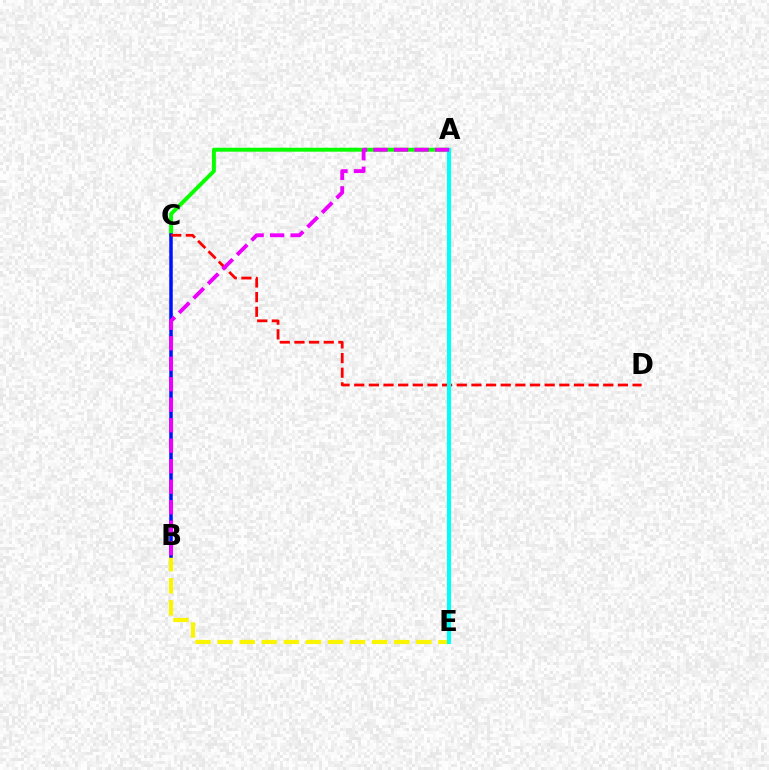{('A', 'C'): [{'color': '#08ff00', 'line_style': 'solid', 'thickness': 2.83}], ('B', 'E'): [{'color': '#fcf500', 'line_style': 'dashed', 'thickness': 3.0}], ('B', 'C'): [{'color': '#0010ff', 'line_style': 'solid', 'thickness': 2.53}], ('C', 'D'): [{'color': '#ff0000', 'line_style': 'dashed', 'thickness': 1.99}], ('A', 'E'): [{'color': '#00fff6', 'line_style': 'solid', 'thickness': 2.92}], ('A', 'B'): [{'color': '#ee00ff', 'line_style': 'dashed', 'thickness': 2.78}]}